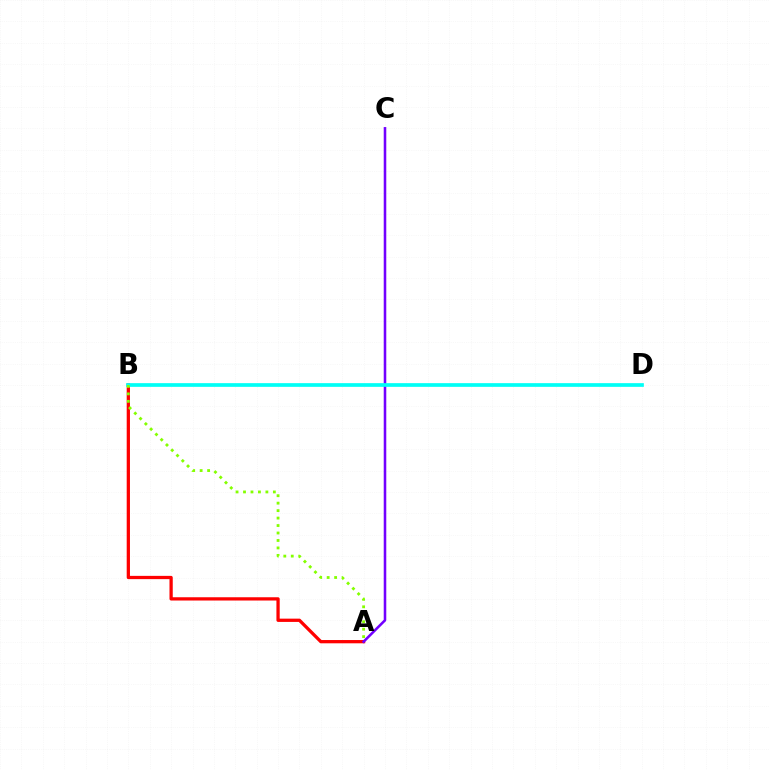{('A', 'B'): [{'color': '#ff0000', 'line_style': 'solid', 'thickness': 2.35}, {'color': '#84ff00', 'line_style': 'dotted', 'thickness': 2.03}], ('A', 'C'): [{'color': '#7200ff', 'line_style': 'solid', 'thickness': 1.84}], ('B', 'D'): [{'color': '#00fff6', 'line_style': 'solid', 'thickness': 2.66}]}